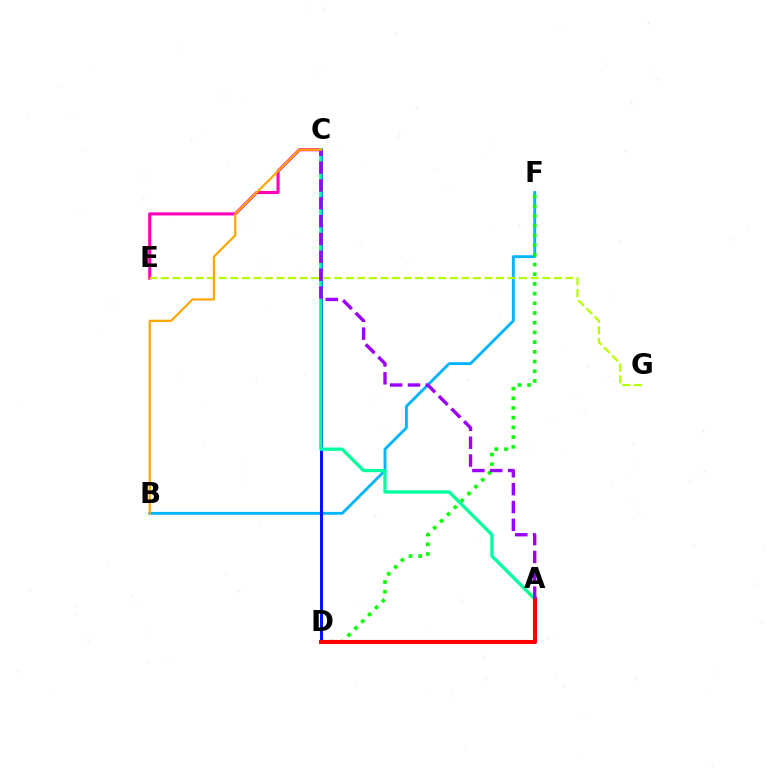{('C', 'E'): [{'color': '#ff00bd', 'line_style': 'solid', 'thickness': 2.24}], ('B', 'F'): [{'color': '#00b5ff', 'line_style': 'solid', 'thickness': 2.06}], ('D', 'F'): [{'color': '#08ff00', 'line_style': 'dotted', 'thickness': 2.64}], ('C', 'D'): [{'color': '#0010ff', 'line_style': 'solid', 'thickness': 2.12}], ('E', 'G'): [{'color': '#b3ff00', 'line_style': 'dashed', 'thickness': 1.57}], ('A', 'C'): [{'color': '#00ff9d', 'line_style': 'solid', 'thickness': 2.38}, {'color': '#9b00ff', 'line_style': 'dashed', 'thickness': 2.42}], ('A', 'D'): [{'color': '#ff0000', 'line_style': 'solid', 'thickness': 2.95}], ('B', 'C'): [{'color': '#ffa500', 'line_style': 'solid', 'thickness': 1.59}]}